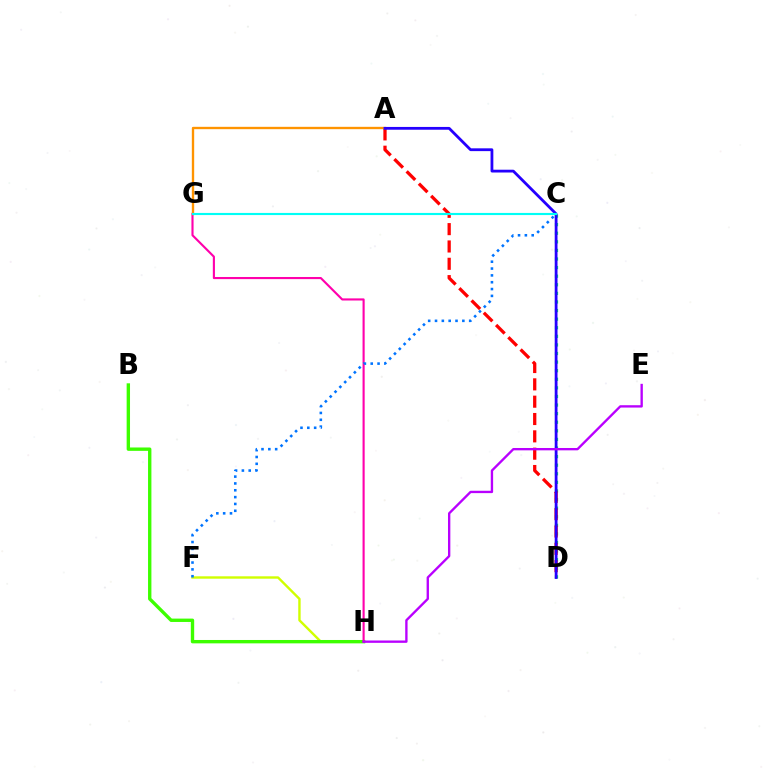{('F', 'H'): [{'color': '#d1ff00', 'line_style': 'solid', 'thickness': 1.73}], ('B', 'H'): [{'color': '#3dff00', 'line_style': 'solid', 'thickness': 2.43}], ('C', 'D'): [{'color': '#00ff5c', 'line_style': 'dotted', 'thickness': 2.33}], ('A', 'D'): [{'color': '#ff0000', 'line_style': 'dashed', 'thickness': 2.35}, {'color': '#2500ff', 'line_style': 'solid', 'thickness': 2.01}], ('G', 'H'): [{'color': '#ff00ac', 'line_style': 'solid', 'thickness': 1.53}], ('C', 'F'): [{'color': '#0074ff', 'line_style': 'dotted', 'thickness': 1.86}], ('A', 'G'): [{'color': '#ff9400', 'line_style': 'solid', 'thickness': 1.69}], ('E', 'H'): [{'color': '#b900ff', 'line_style': 'solid', 'thickness': 1.69}], ('C', 'G'): [{'color': '#00fff6', 'line_style': 'solid', 'thickness': 1.54}]}